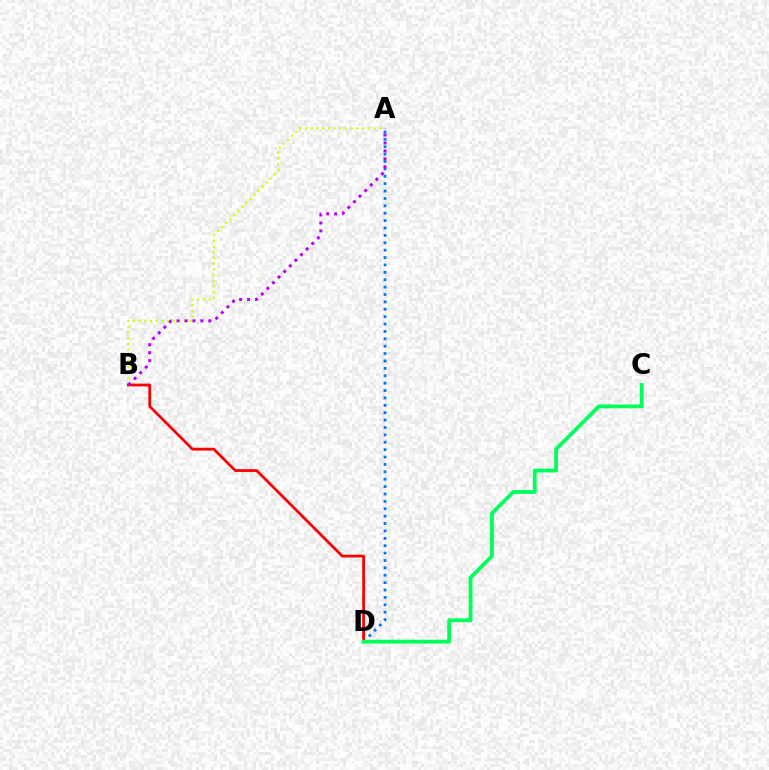{('A', 'B'): [{'color': '#d1ff00', 'line_style': 'dotted', 'thickness': 1.55}, {'color': '#b900ff', 'line_style': 'dotted', 'thickness': 2.16}], ('A', 'D'): [{'color': '#0074ff', 'line_style': 'dotted', 'thickness': 2.01}], ('B', 'D'): [{'color': '#ff0000', 'line_style': 'solid', 'thickness': 2.0}], ('C', 'D'): [{'color': '#00ff5c', 'line_style': 'solid', 'thickness': 2.74}]}